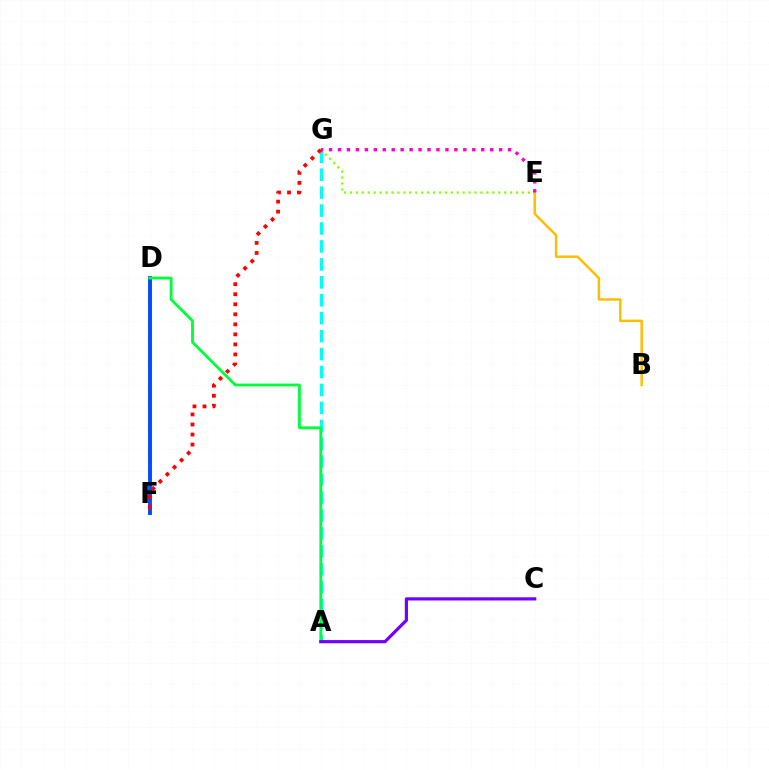{('D', 'F'): [{'color': '#004bff', 'line_style': 'solid', 'thickness': 2.8}], ('B', 'E'): [{'color': '#ffbd00', 'line_style': 'solid', 'thickness': 1.77}], ('E', 'G'): [{'color': '#84ff00', 'line_style': 'dotted', 'thickness': 1.61}, {'color': '#ff00cf', 'line_style': 'dotted', 'thickness': 2.43}], ('A', 'G'): [{'color': '#00fff6', 'line_style': 'dashed', 'thickness': 2.44}], ('A', 'D'): [{'color': '#00ff39', 'line_style': 'solid', 'thickness': 2.03}], ('F', 'G'): [{'color': '#ff0000', 'line_style': 'dotted', 'thickness': 2.73}], ('A', 'C'): [{'color': '#7200ff', 'line_style': 'solid', 'thickness': 2.29}]}